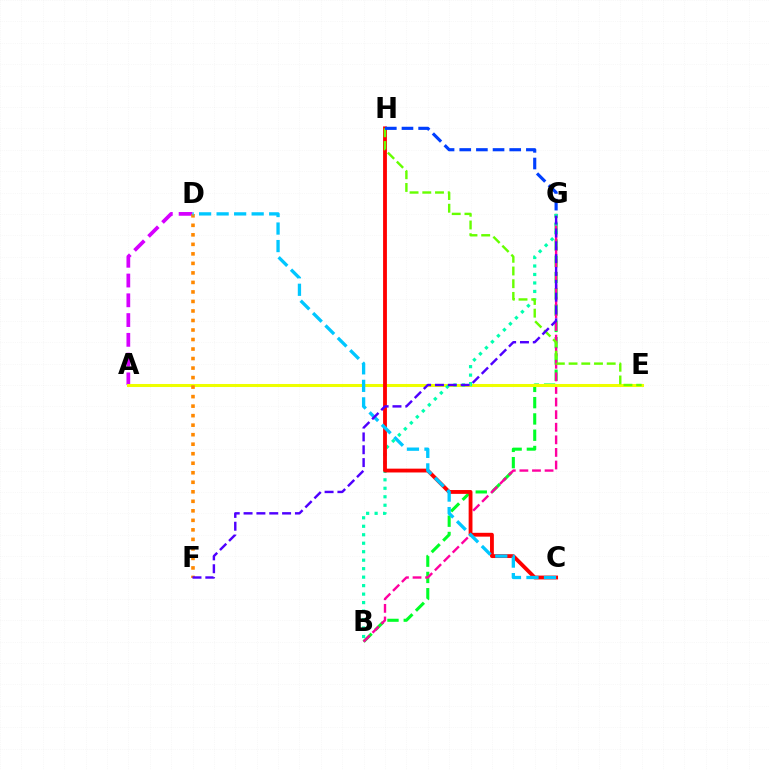{('B', 'G'): [{'color': '#00ff27', 'line_style': 'dashed', 'thickness': 2.21}, {'color': '#ff00a0', 'line_style': 'dashed', 'thickness': 1.71}, {'color': '#00ffaf', 'line_style': 'dotted', 'thickness': 2.3}], ('A', 'D'): [{'color': '#d600ff', 'line_style': 'dashed', 'thickness': 2.69}], ('A', 'E'): [{'color': '#eeff00', 'line_style': 'solid', 'thickness': 2.18}], ('D', 'F'): [{'color': '#ff8800', 'line_style': 'dotted', 'thickness': 2.59}], ('C', 'H'): [{'color': '#ff0000', 'line_style': 'solid', 'thickness': 2.75}], ('C', 'D'): [{'color': '#00c7ff', 'line_style': 'dashed', 'thickness': 2.38}], ('E', 'H'): [{'color': '#66ff00', 'line_style': 'dashed', 'thickness': 1.73}], ('F', 'G'): [{'color': '#4f00ff', 'line_style': 'dashed', 'thickness': 1.74}], ('G', 'H'): [{'color': '#003fff', 'line_style': 'dashed', 'thickness': 2.26}]}